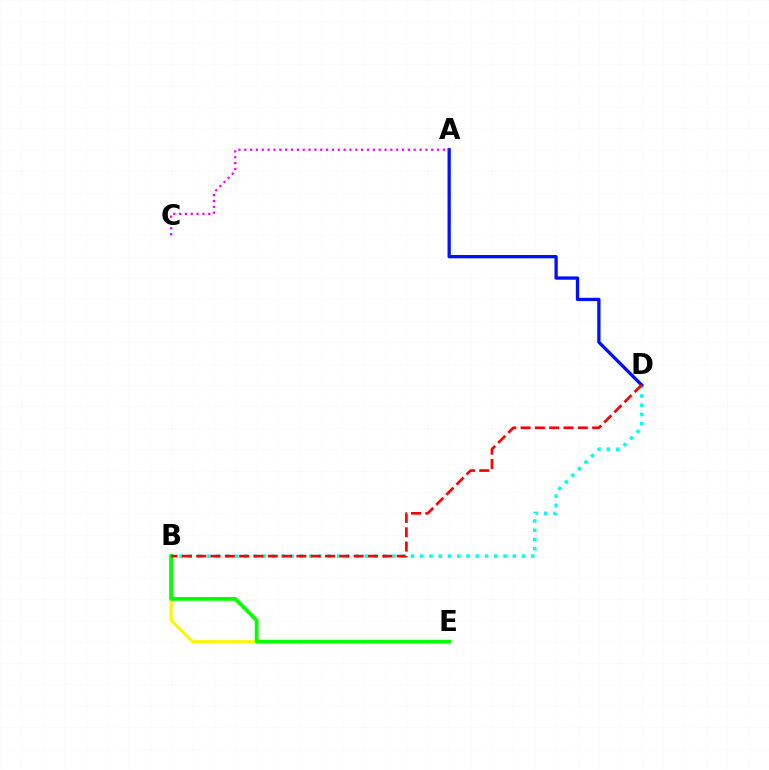{('B', 'D'): [{'color': '#00fff6', 'line_style': 'dotted', 'thickness': 2.51}, {'color': '#ff0000', 'line_style': 'dashed', 'thickness': 1.94}], ('A', 'D'): [{'color': '#0010ff', 'line_style': 'solid', 'thickness': 2.37}], ('A', 'C'): [{'color': '#ee00ff', 'line_style': 'dotted', 'thickness': 1.59}], ('B', 'E'): [{'color': '#fcf500', 'line_style': 'solid', 'thickness': 2.17}, {'color': '#08ff00', 'line_style': 'solid', 'thickness': 2.72}]}